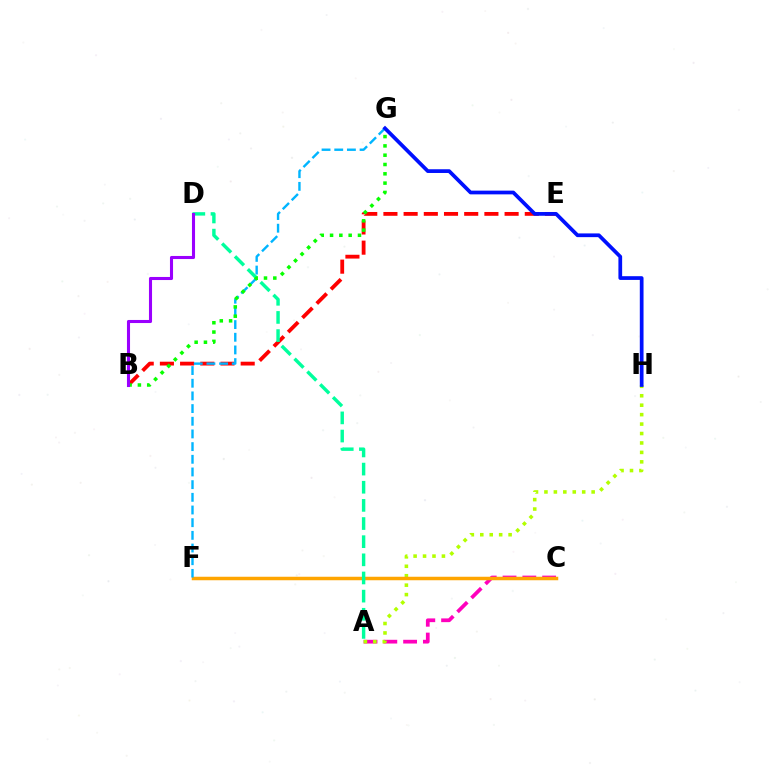{('A', 'C'): [{'color': '#ff00bd', 'line_style': 'dashed', 'thickness': 2.69}], ('B', 'E'): [{'color': '#ff0000', 'line_style': 'dashed', 'thickness': 2.74}], ('A', 'H'): [{'color': '#b3ff00', 'line_style': 'dotted', 'thickness': 2.57}], ('C', 'F'): [{'color': '#ffa500', 'line_style': 'solid', 'thickness': 2.52}], ('F', 'G'): [{'color': '#00b5ff', 'line_style': 'dashed', 'thickness': 1.72}], ('A', 'D'): [{'color': '#00ff9d', 'line_style': 'dashed', 'thickness': 2.47}], ('B', 'G'): [{'color': '#08ff00', 'line_style': 'dotted', 'thickness': 2.53}], ('B', 'D'): [{'color': '#9b00ff', 'line_style': 'solid', 'thickness': 2.21}], ('G', 'H'): [{'color': '#0010ff', 'line_style': 'solid', 'thickness': 2.69}]}